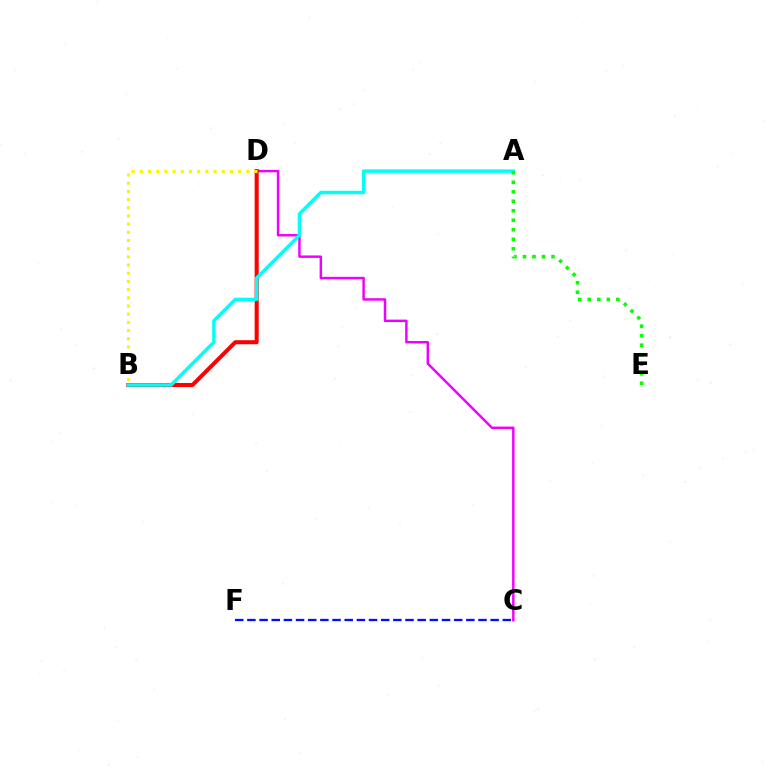{('C', 'D'): [{'color': '#ee00ff', 'line_style': 'solid', 'thickness': 1.76}], ('B', 'D'): [{'color': '#ff0000', 'line_style': 'solid', 'thickness': 2.92}, {'color': '#fcf500', 'line_style': 'dotted', 'thickness': 2.22}], ('A', 'B'): [{'color': '#00fff6', 'line_style': 'solid', 'thickness': 2.5}], ('A', 'E'): [{'color': '#08ff00', 'line_style': 'dotted', 'thickness': 2.58}], ('C', 'F'): [{'color': '#0010ff', 'line_style': 'dashed', 'thickness': 1.65}]}